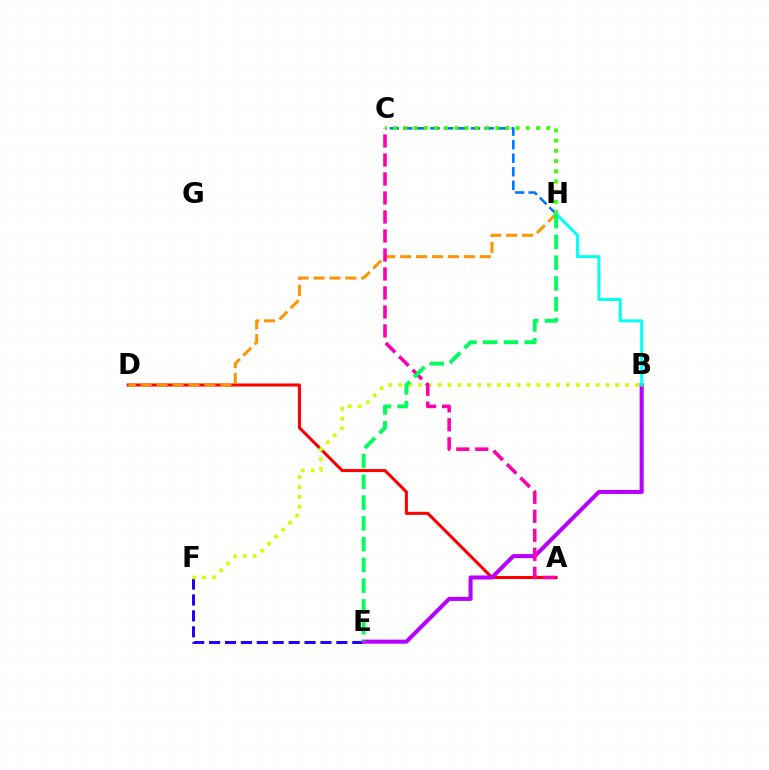{('E', 'F'): [{'color': '#2500ff', 'line_style': 'dashed', 'thickness': 2.16}], ('A', 'D'): [{'color': '#ff0000', 'line_style': 'solid', 'thickness': 2.2}], ('B', 'E'): [{'color': '#b900ff', 'line_style': 'solid', 'thickness': 2.91}], ('B', 'F'): [{'color': '#d1ff00', 'line_style': 'dotted', 'thickness': 2.68}], ('C', 'H'): [{'color': '#0074ff', 'line_style': 'dashed', 'thickness': 1.84}, {'color': '#3dff00', 'line_style': 'dotted', 'thickness': 2.77}], ('B', 'H'): [{'color': '#00fff6', 'line_style': 'solid', 'thickness': 2.12}], ('D', 'H'): [{'color': '#ff9400', 'line_style': 'dashed', 'thickness': 2.16}], ('A', 'C'): [{'color': '#ff00ac', 'line_style': 'dashed', 'thickness': 2.58}], ('E', 'H'): [{'color': '#00ff5c', 'line_style': 'dashed', 'thickness': 2.82}]}